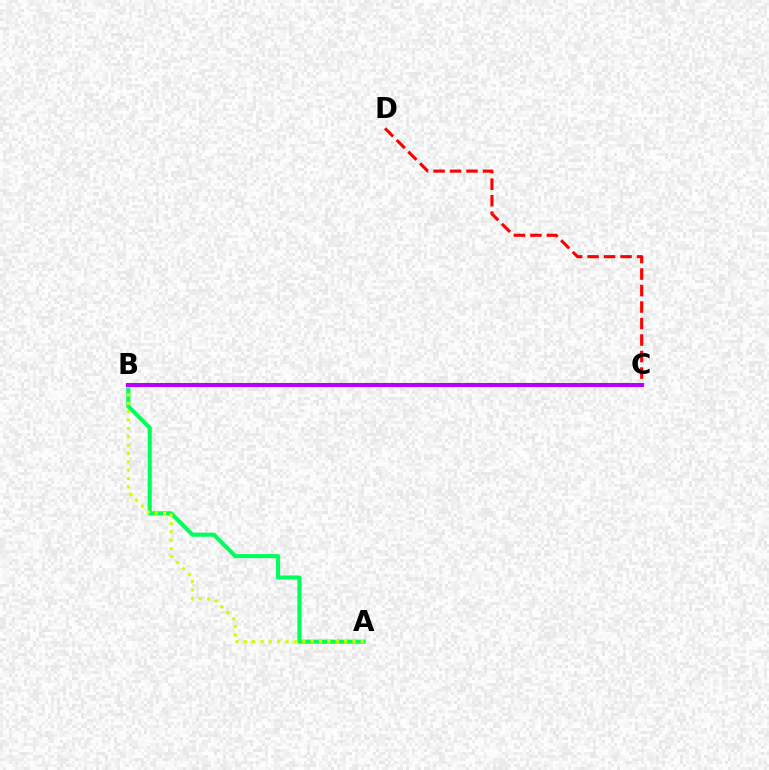{('A', 'B'): [{'color': '#00ff5c', 'line_style': 'solid', 'thickness': 2.95}, {'color': '#d1ff00', 'line_style': 'dotted', 'thickness': 2.27}], ('C', 'D'): [{'color': '#ff0000', 'line_style': 'dashed', 'thickness': 2.24}], ('B', 'C'): [{'color': '#0074ff', 'line_style': 'dotted', 'thickness': 1.79}, {'color': '#b900ff', 'line_style': 'solid', 'thickness': 2.93}]}